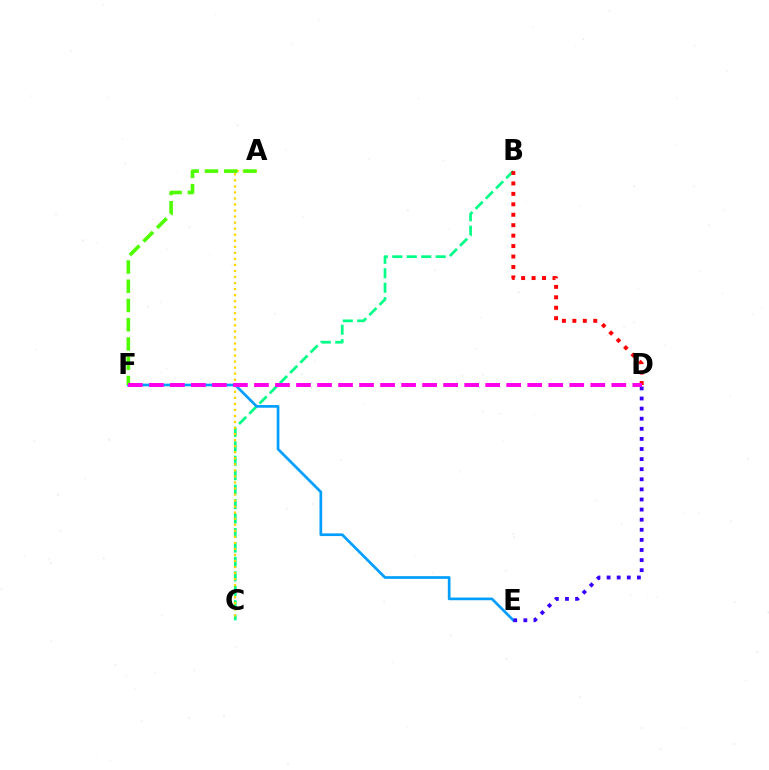{('B', 'C'): [{'color': '#00ff86', 'line_style': 'dashed', 'thickness': 1.96}], ('E', 'F'): [{'color': '#009eff', 'line_style': 'solid', 'thickness': 1.94}], ('D', 'E'): [{'color': '#3700ff', 'line_style': 'dotted', 'thickness': 2.74}], ('B', 'D'): [{'color': '#ff0000', 'line_style': 'dotted', 'thickness': 2.84}], ('A', 'C'): [{'color': '#ffd500', 'line_style': 'dotted', 'thickness': 1.64}], ('A', 'F'): [{'color': '#4fff00', 'line_style': 'dashed', 'thickness': 2.61}], ('D', 'F'): [{'color': '#ff00ed', 'line_style': 'dashed', 'thickness': 2.86}]}